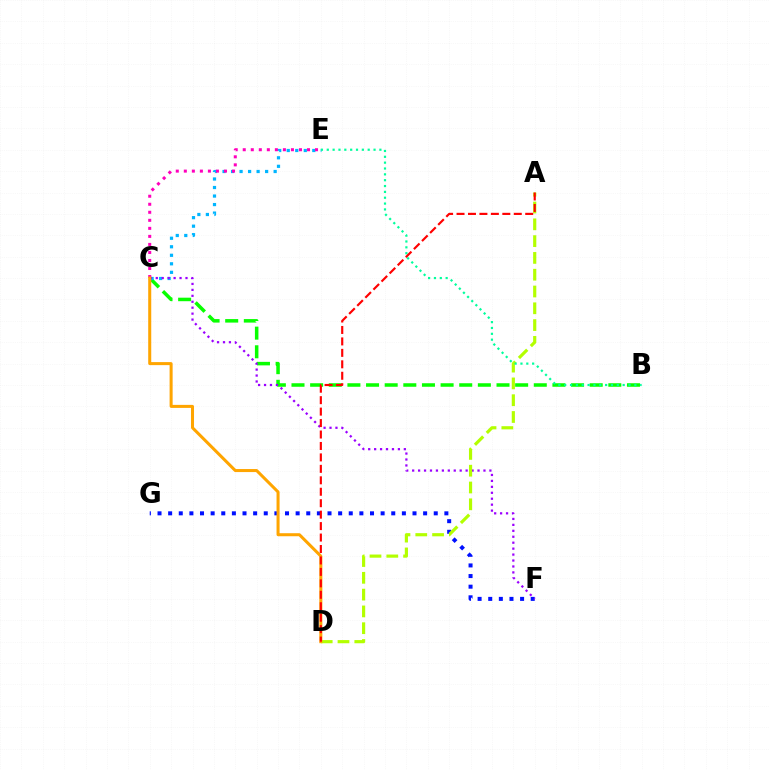{('B', 'C'): [{'color': '#08ff00', 'line_style': 'dashed', 'thickness': 2.53}], ('C', 'E'): [{'color': '#00b5ff', 'line_style': 'dotted', 'thickness': 2.31}, {'color': '#ff00bd', 'line_style': 'dotted', 'thickness': 2.18}], ('F', 'G'): [{'color': '#0010ff', 'line_style': 'dotted', 'thickness': 2.89}], ('C', 'F'): [{'color': '#9b00ff', 'line_style': 'dotted', 'thickness': 1.61}], ('A', 'D'): [{'color': '#b3ff00', 'line_style': 'dashed', 'thickness': 2.28}, {'color': '#ff0000', 'line_style': 'dashed', 'thickness': 1.56}], ('C', 'D'): [{'color': '#ffa500', 'line_style': 'solid', 'thickness': 2.18}], ('B', 'E'): [{'color': '#00ff9d', 'line_style': 'dotted', 'thickness': 1.59}]}